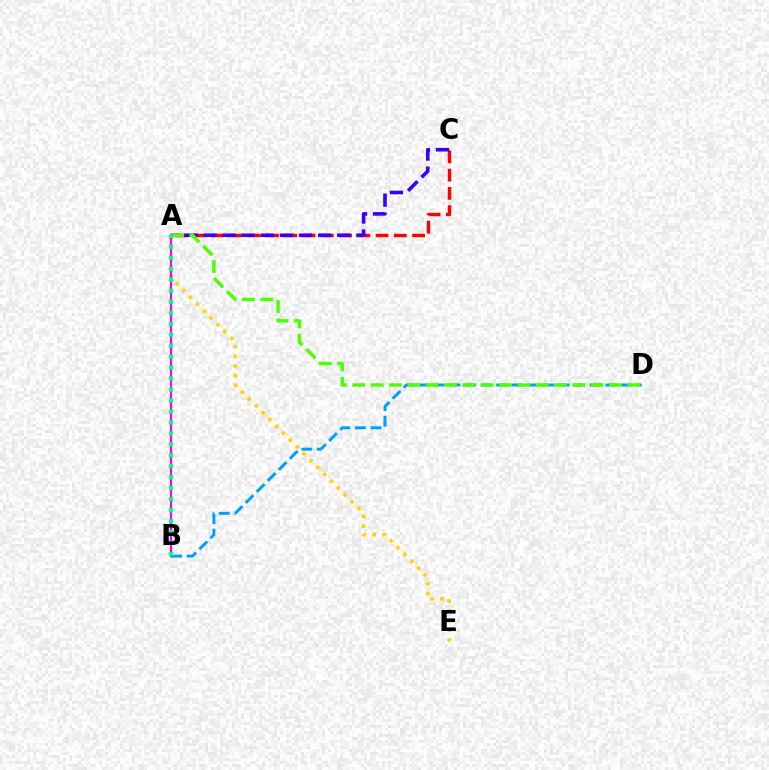{('A', 'E'): [{'color': '#ffd500', 'line_style': 'dotted', 'thickness': 2.63}], ('A', 'B'): [{'color': '#ff00ed', 'line_style': 'solid', 'thickness': 1.56}, {'color': '#00ff86', 'line_style': 'dotted', 'thickness': 2.98}], ('A', 'C'): [{'color': '#ff0000', 'line_style': 'dashed', 'thickness': 2.48}, {'color': '#3700ff', 'line_style': 'dashed', 'thickness': 2.59}], ('B', 'D'): [{'color': '#009eff', 'line_style': 'dashed', 'thickness': 2.12}], ('A', 'D'): [{'color': '#4fff00', 'line_style': 'dashed', 'thickness': 2.49}]}